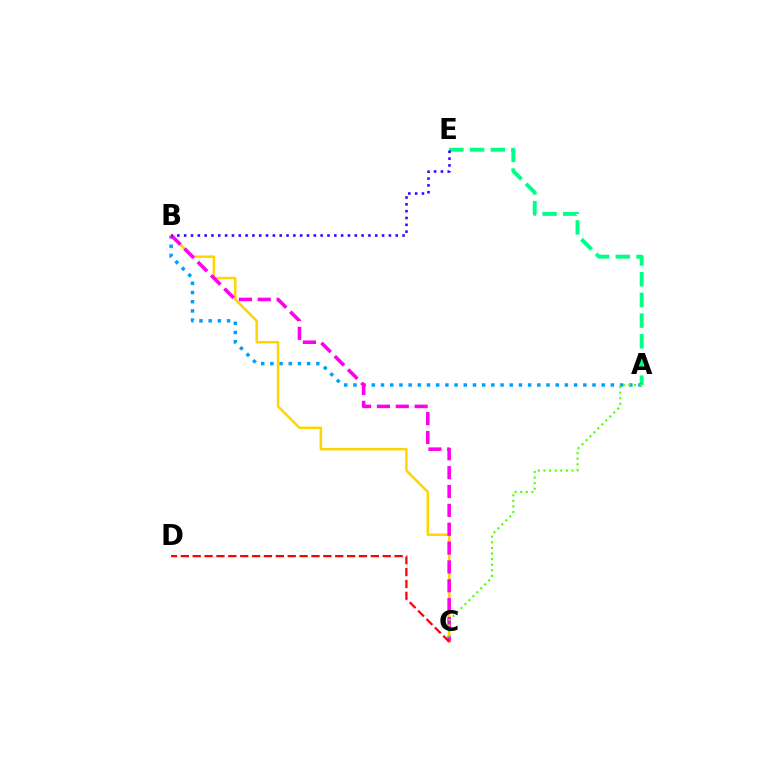{('A', 'E'): [{'color': '#00ff86', 'line_style': 'dashed', 'thickness': 2.81}], ('A', 'B'): [{'color': '#009eff', 'line_style': 'dotted', 'thickness': 2.5}], ('B', 'C'): [{'color': '#ffd500', 'line_style': 'solid', 'thickness': 1.79}, {'color': '#ff00ed', 'line_style': 'dashed', 'thickness': 2.56}], ('A', 'C'): [{'color': '#4fff00', 'line_style': 'dotted', 'thickness': 1.52}], ('C', 'D'): [{'color': '#ff0000', 'line_style': 'dashed', 'thickness': 1.61}], ('B', 'E'): [{'color': '#3700ff', 'line_style': 'dotted', 'thickness': 1.85}]}